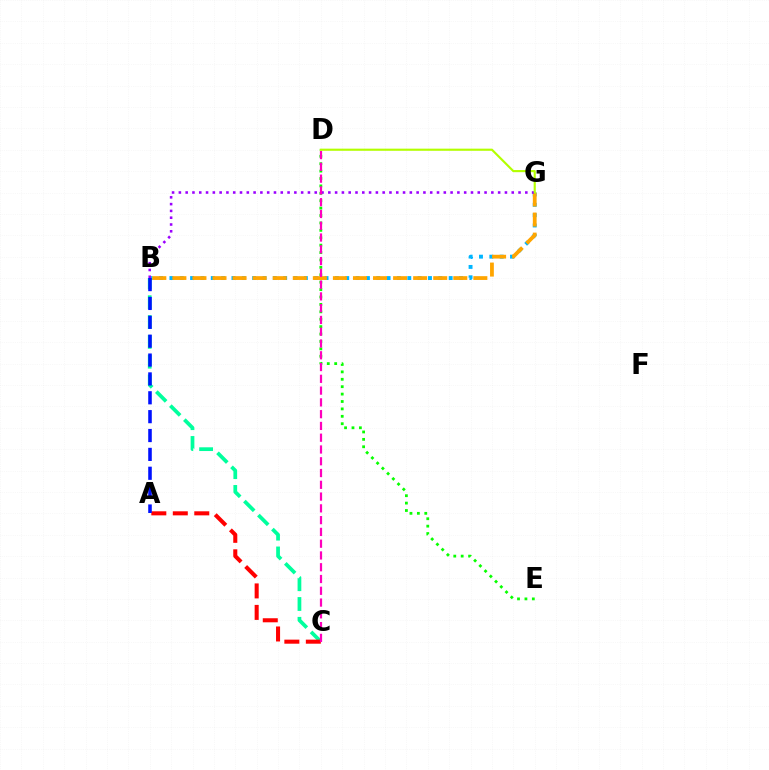{('B', 'G'): [{'color': '#00b5ff', 'line_style': 'dotted', 'thickness': 2.81}, {'color': '#ffa500', 'line_style': 'dashed', 'thickness': 2.73}, {'color': '#9b00ff', 'line_style': 'dotted', 'thickness': 1.85}], ('D', 'E'): [{'color': '#08ff00', 'line_style': 'dotted', 'thickness': 2.01}], ('B', 'C'): [{'color': '#00ff9d', 'line_style': 'dashed', 'thickness': 2.69}], ('A', 'C'): [{'color': '#ff0000', 'line_style': 'dashed', 'thickness': 2.92}], ('A', 'B'): [{'color': '#0010ff', 'line_style': 'dashed', 'thickness': 2.56}], ('D', 'G'): [{'color': '#b3ff00', 'line_style': 'solid', 'thickness': 1.54}], ('C', 'D'): [{'color': '#ff00bd', 'line_style': 'dashed', 'thickness': 1.6}]}